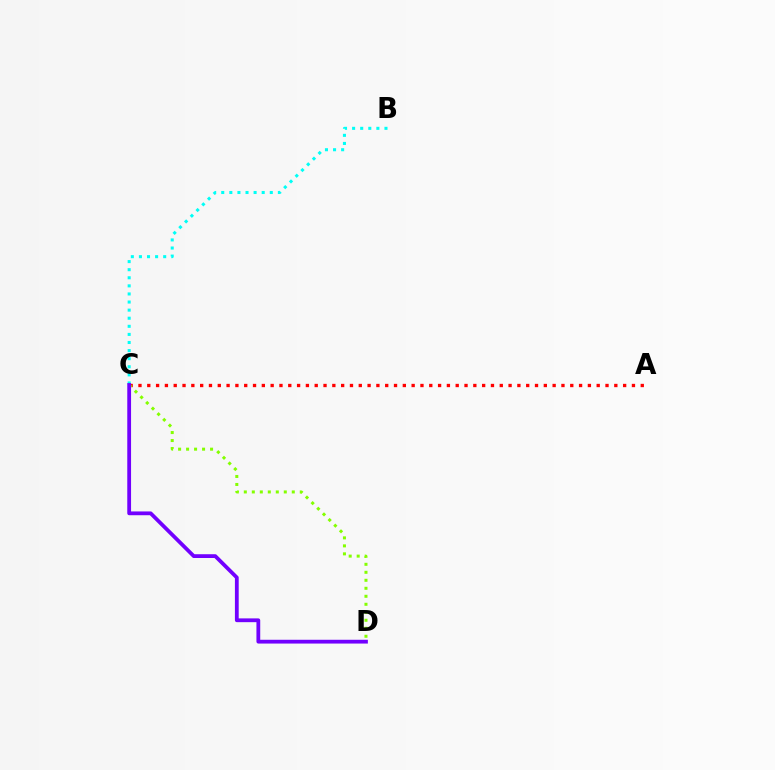{('A', 'C'): [{'color': '#ff0000', 'line_style': 'dotted', 'thickness': 2.39}], ('C', 'D'): [{'color': '#84ff00', 'line_style': 'dotted', 'thickness': 2.17}, {'color': '#7200ff', 'line_style': 'solid', 'thickness': 2.72}], ('B', 'C'): [{'color': '#00fff6', 'line_style': 'dotted', 'thickness': 2.2}]}